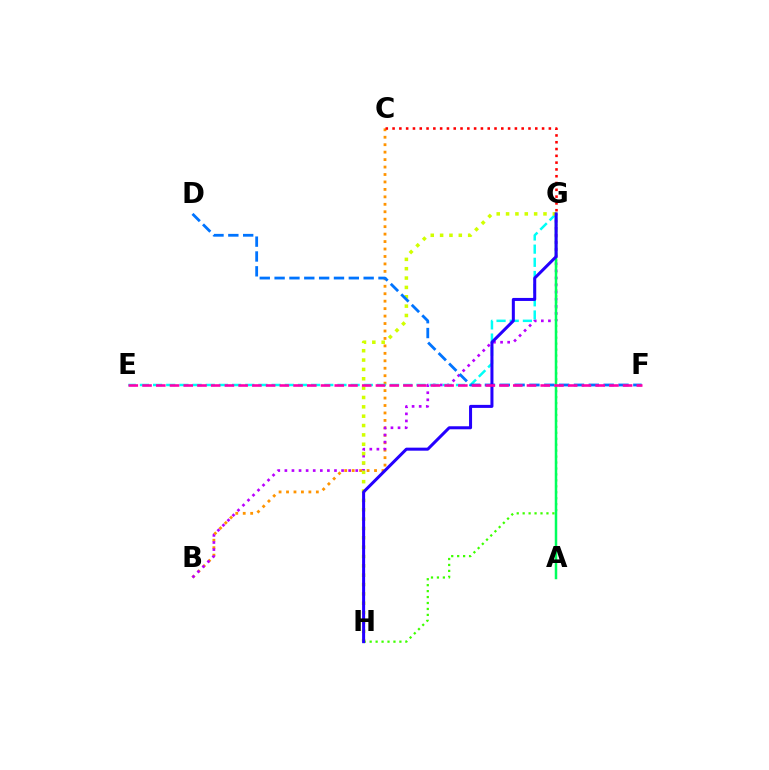{('B', 'C'): [{'color': '#ff9400', 'line_style': 'dotted', 'thickness': 2.02}], ('G', 'H'): [{'color': '#3dff00', 'line_style': 'dotted', 'thickness': 1.62}, {'color': '#d1ff00', 'line_style': 'dotted', 'thickness': 2.54}, {'color': '#2500ff', 'line_style': 'solid', 'thickness': 2.18}], ('B', 'G'): [{'color': '#b900ff', 'line_style': 'dotted', 'thickness': 1.93}], ('A', 'G'): [{'color': '#00ff5c', 'line_style': 'solid', 'thickness': 1.79}], ('E', 'G'): [{'color': '#00fff6', 'line_style': 'dashed', 'thickness': 1.79}], ('D', 'F'): [{'color': '#0074ff', 'line_style': 'dashed', 'thickness': 2.02}], ('E', 'F'): [{'color': '#ff00ac', 'line_style': 'dashed', 'thickness': 1.87}], ('C', 'G'): [{'color': '#ff0000', 'line_style': 'dotted', 'thickness': 1.85}]}